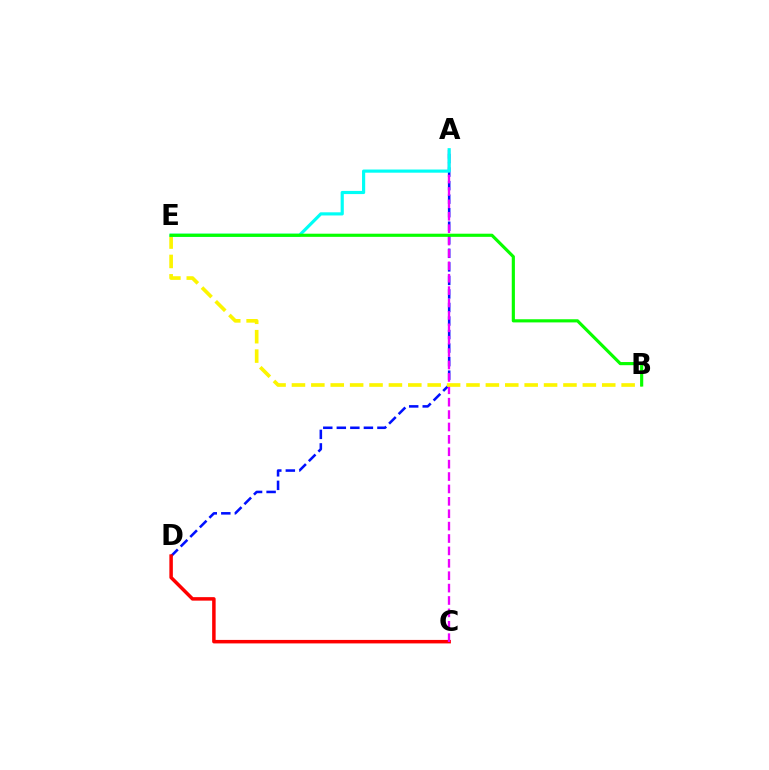{('A', 'D'): [{'color': '#0010ff', 'line_style': 'dashed', 'thickness': 1.84}], ('C', 'D'): [{'color': '#ff0000', 'line_style': 'solid', 'thickness': 2.51}], ('A', 'C'): [{'color': '#ee00ff', 'line_style': 'dashed', 'thickness': 1.68}], ('B', 'E'): [{'color': '#fcf500', 'line_style': 'dashed', 'thickness': 2.63}, {'color': '#08ff00', 'line_style': 'solid', 'thickness': 2.27}], ('A', 'E'): [{'color': '#00fff6', 'line_style': 'solid', 'thickness': 2.28}]}